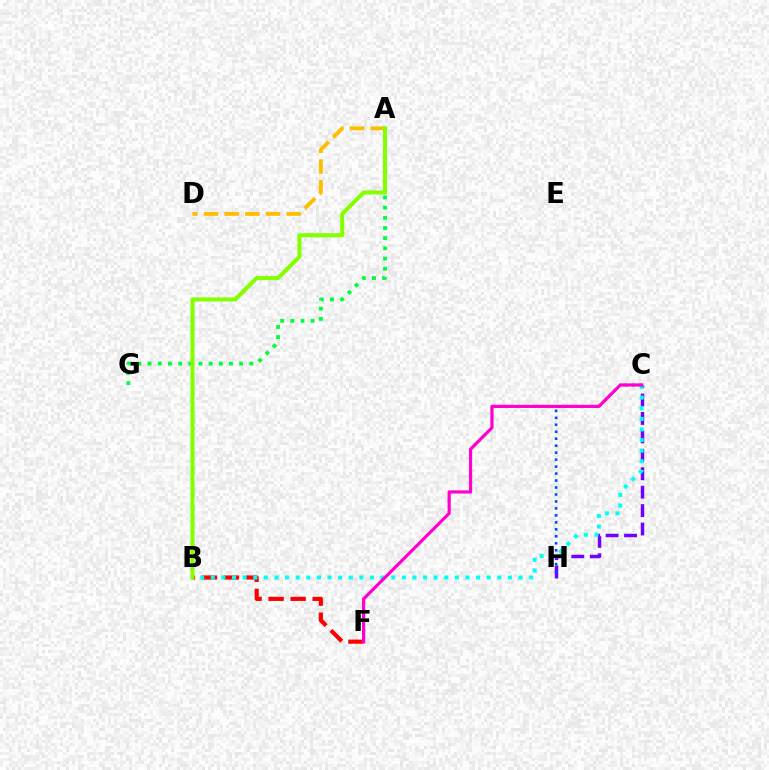{('B', 'F'): [{'color': '#ff0000', 'line_style': 'dashed', 'thickness': 2.99}], ('C', 'H'): [{'color': '#7200ff', 'line_style': 'dashed', 'thickness': 2.5}, {'color': '#004bff', 'line_style': 'dotted', 'thickness': 1.89}], ('B', 'C'): [{'color': '#00fff6', 'line_style': 'dotted', 'thickness': 2.88}], ('A', 'G'): [{'color': '#00ff39', 'line_style': 'dotted', 'thickness': 2.76}], ('C', 'F'): [{'color': '#ff00cf', 'line_style': 'solid', 'thickness': 2.29}], ('A', 'D'): [{'color': '#ffbd00', 'line_style': 'dashed', 'thickness': 2.81}], ('A', 'B'): [{'color': '#84ff00', 'line_style': 'solid', 'thickness': 2.92}]}